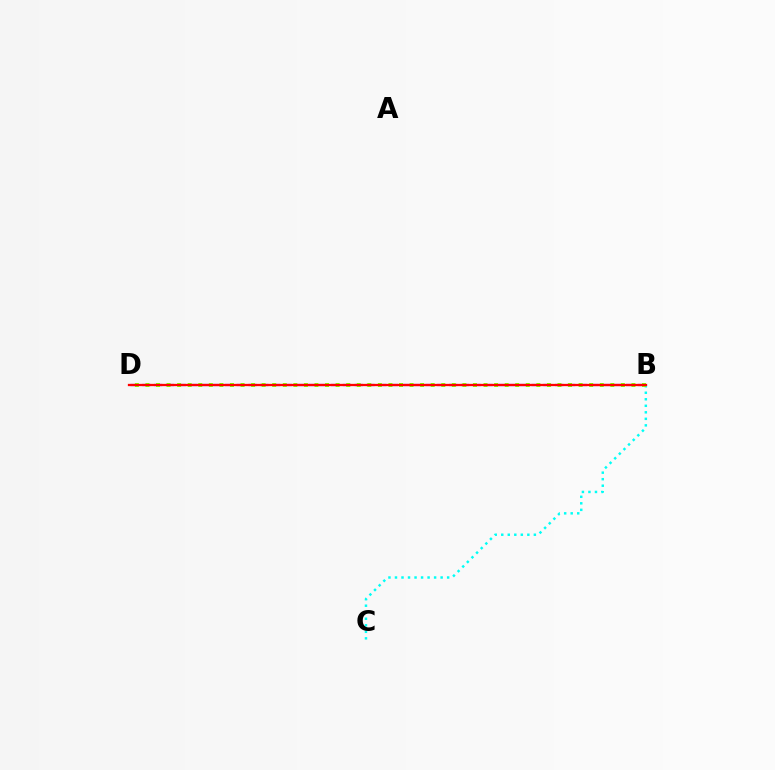{('B', 'D'): [{'color': '#7200ff', 'line_style': 'dashed', 'thickness': 1.6}, {'color': '#84ff00', 'line_style': 'dotted', 'thickness': 2.87}, {'color': '#ff0000', 'line_style': 'solid', 'thickness': 1.65}], ('B', 'C'): [{'color': '#00fff6', 'line_style': 'dotted', 'thickness': 1.77}]}